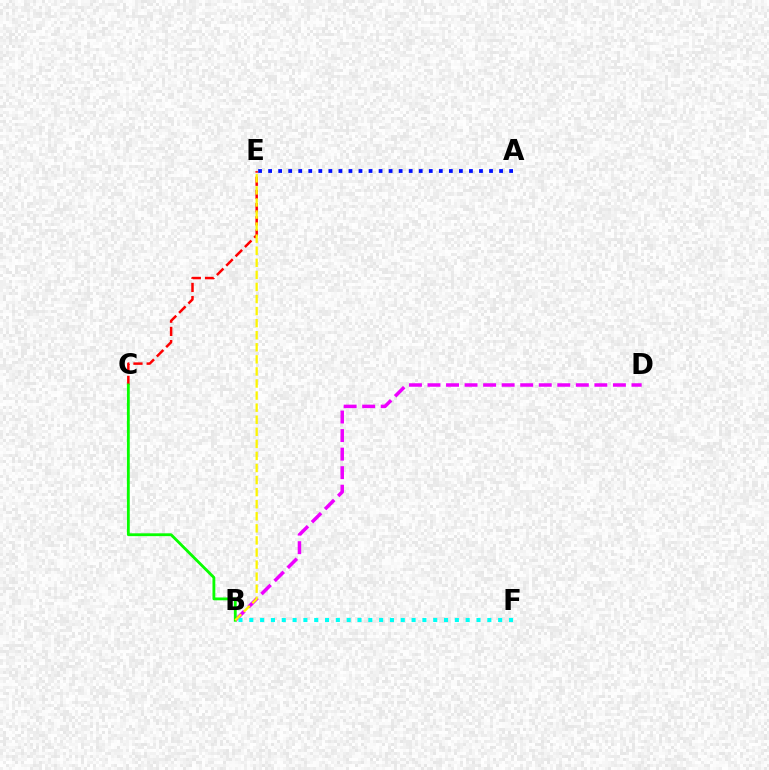{('C', 'E'): [{'color': '#ff0000', 'line_style': 'dashed', 'thickness': 1.79}], ('B', 'D'): [{'color': '#ee00ff', 'line_style': 'dashed', 'thickness': 2.52}], ('B', 'F'): [{'color': '#00fff6', 'line_style': 'dotted', 'thickness': 2.94}], ('A', 'E'): [{'color': '#0010ff', 'line_style': 'dotted', 'thickness': 2.73}], ('B', 'C'): [{'color': '#08ff00', 'line_style': 'solid', 'thickness': 2.04}], ('B', 'E'): [{'color': '#fcf500', 'line_style': 'dashed', 'thickness': 1.64}]}